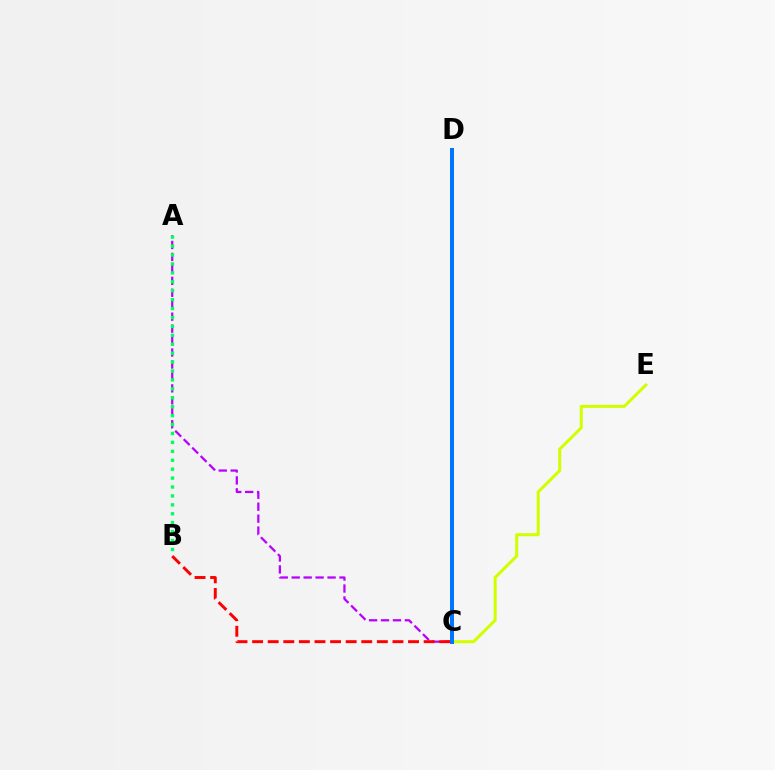{('A', 'C'): [{'color': '#b900ff', 'line_style': 'dashed', 'thickness': 1.62}], ('B', 'C'): [{'color': '#ff0000', 'line_style': 'dashed', 'thickness': 2.12}], ('A', 'B'): [{'color': '#00ff5c', 'line_style': 'dotted', 'thickness': 2.42}], ('C', 'E'): [{'color': '#d1ff00', 'line_style': 'solid', 'thickness': 2.18}], ('C', 'D'): [{'color': '#0074ff', 'line_style': 'solid', 'thickness': 2.87}]}